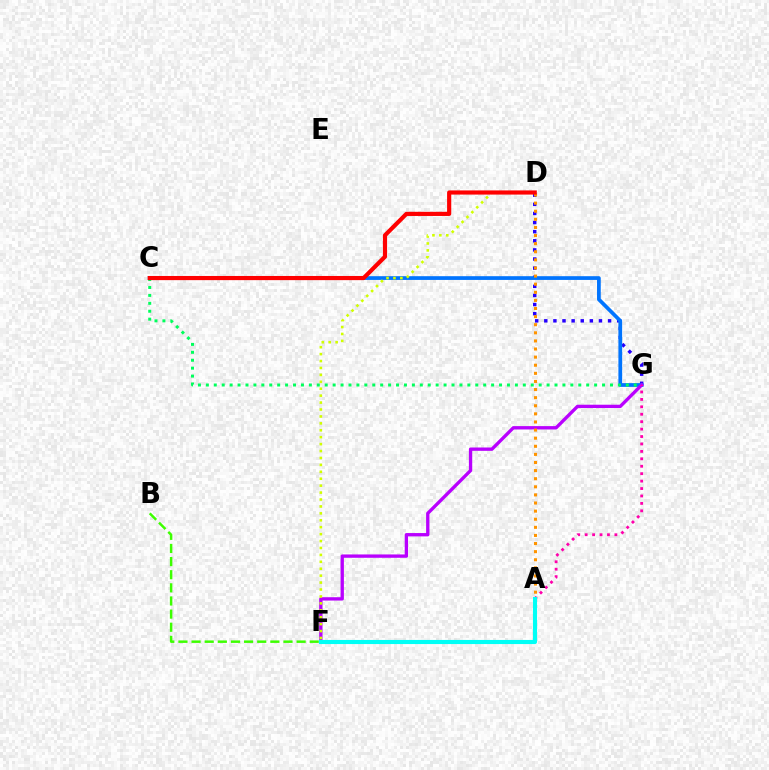{('D', 'G'): [{'color': '#2500ff', 'line_style': 'dotted', 'thickness': 2.48}], ('C', 'G'): [{'color': '#0074ff', 'line_style': 'solid', 'thickness': 2.69}, {'color': '#00ff5c', 'line_style': 'dotted', 'thickness': 2.15}], ('F', 'G'): [{'color': '#b900ff', 'line_style': 'solid', 'thickness': 2.4}], ('A', 'G'): [{'color': '#ff00ac', 'line_style': 'dotted', 'thickness': 2.02}], ('D', 'F'): [{'color': '#d1ff00', 'line_style': 'dotted', 'thickness': 1.88}], ('A', 'D'): [{'color': '#ff9400', 'line_style': 'dotted', 'thickness': 2.2}], ('C', 'D'): [{'color': '#ff0000', 'line_style': 'solid', 'thickness': 2.99}], ('B', 'F'): [{'color': '#3dff00', 'line_style': 'dashed', 'thickness': 1.78}], ('A', 'F'): [{'color': '#00fff6', 'line_style': 'solid', 'thickness': 2.96}]}